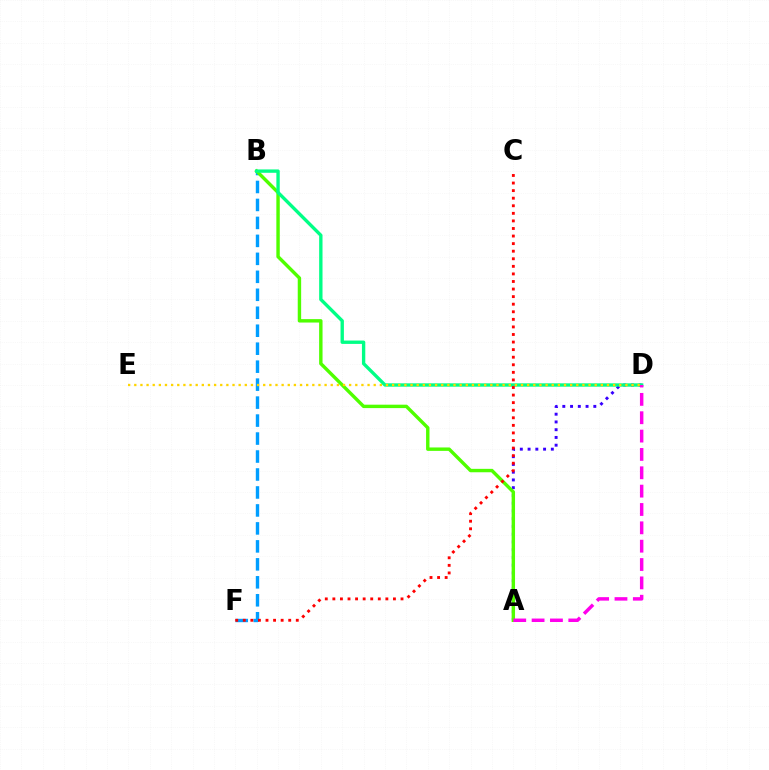{('A', 'D'): [{'color': '#3700ff', 'line_style': 'dotted', 'thickness': 2.11}, {'color': '#ff00ed', 'line_style': 'dashed', 'thickness': 2.49}], ('B', 'F'): [{'color': '#009eff', 'line_style': 'dashed', 'thickness': 2.44}], ('A', 'B'): [{'color': '#4fff00', 'line_style': 'solid', 'thickness': 2.46}], ('B', 'D'): [{'color': '#00ff86', 'line_style': 'solid', 'thickness': 2.42}], ('D', 'E'): [{'color': '#ffd500', 'line_style': 'dotted', 'thickness': 1.67}], ('C', 'F'): [{'color': '#ff0000', 'line_style': 'dotted', 'thickness': 2.06}]}